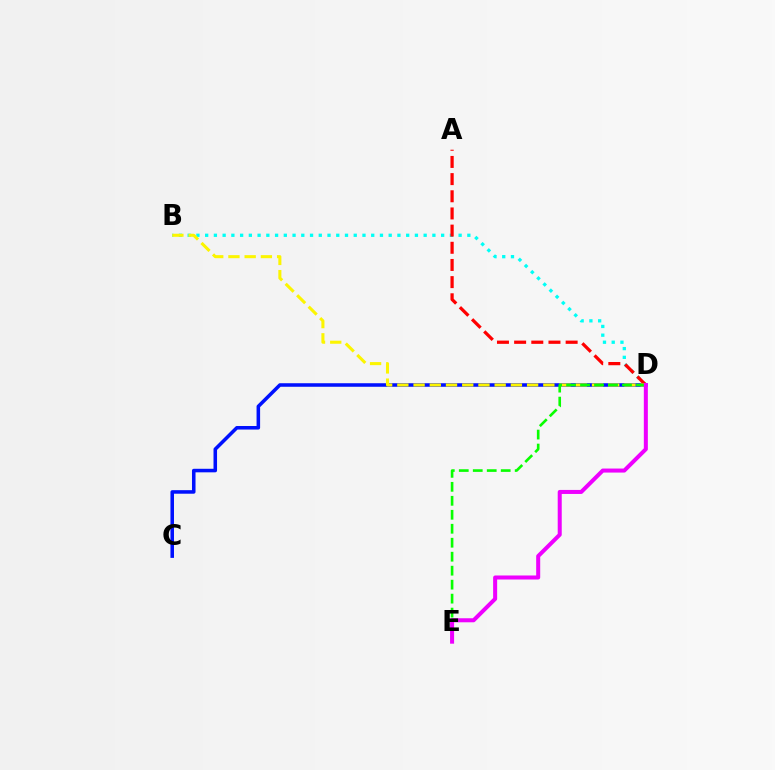{('B', 'D'): [{'color': '#00fff6', 'line_style': 'dotted', 'thickness': 2.37}, {'color': '#fcf500', 'line_style': 'dashed', 'thickness': 2.2}], ('C', 'D'): [{'color': '#0010ff', 'line_style': 'solid', 'thickness': 2.55}], ('A', 'D'): [{'color': '#ff0000', 'line_style': 'dashed', 'thickness': 2.33}], ('D', 'E'): [{'color': '#08ff00', 'line_style': 'dashed', 'thickness': 1.9}, {'color': '#ee00ff', 'line_style': 'solid', 'thickness': 2.89}]}